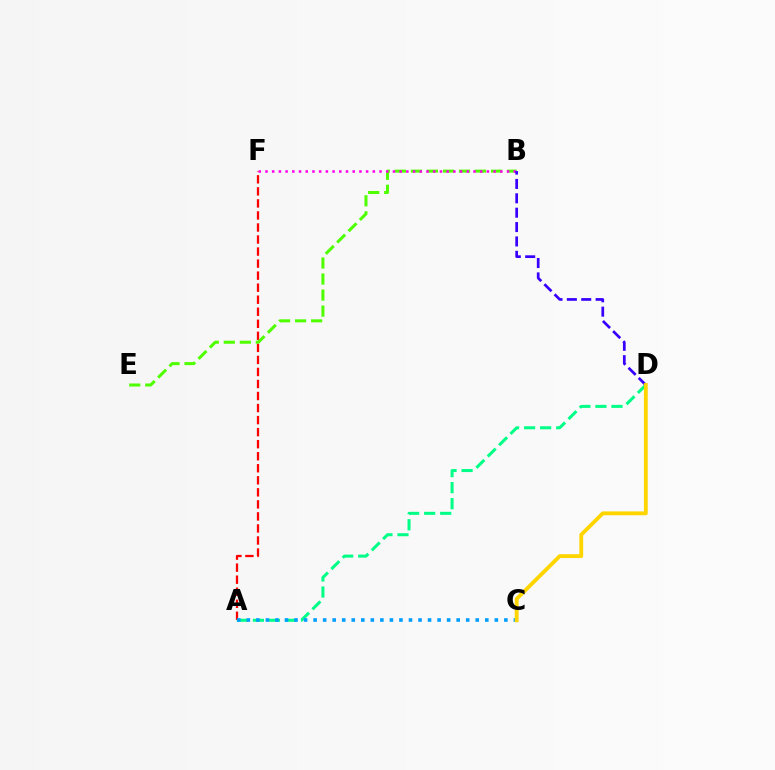{('A', 'F'): [{'color': '#ff0000', 'line_style': 'dashed', 'thickness': 1.64}], ('A', 'D'): [{'color': '#00ff86', 'line_style': 'dashed', 'thickness': 2.18}], ('A', 'C'): [{'color': '#009eff', 'line_style': 'dotted', 'thickness': 2.59}], ('B', 'E'): [{'color': '#4fff00', 'line_style': 'dashed', 'thickness': 2.18}], ('B', 'F'): [{'color': '#ff00ed', 'line_style': 'dotted', 'thickness': 1.82}], ('B', 'D'): [{'color': '#3700ff', 'line_style': 'dashed', 'thickness': 1.95}], ('C', 'D'): [{'color': '#ffd500', 'line_style': 'solid', 'thickness': 2.76}]}